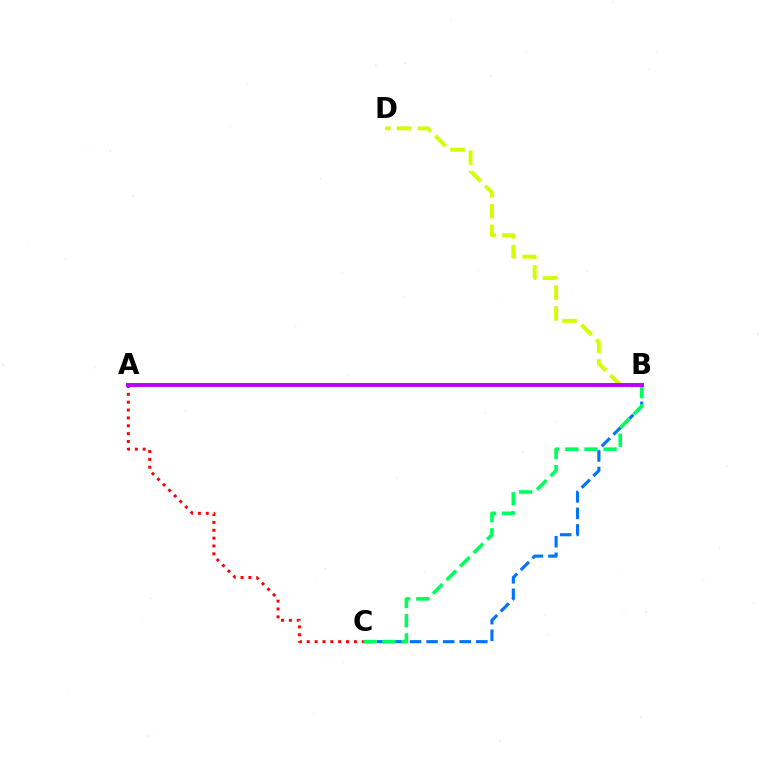{('B', 'C'): [{'color': '#0074ff', 'line_style': 'dashed', 'thickness': 2.25}, {'color': '#00ff5c', 'line_style': 'dashed', 'thickness': 2.6}], ('B', 'D'): [{'color': '#d1ff00', 'line_style': 'dashed', 'thickness': 2.83}], ('A', 'C'): [{'color': '#ff0000', 'line_style': 'dotted', 'thickness': 2.13}], ('A', 'B'): [{'color': '#b900ff', 'line_style': 'solid', 'thickness': 2.81}]}